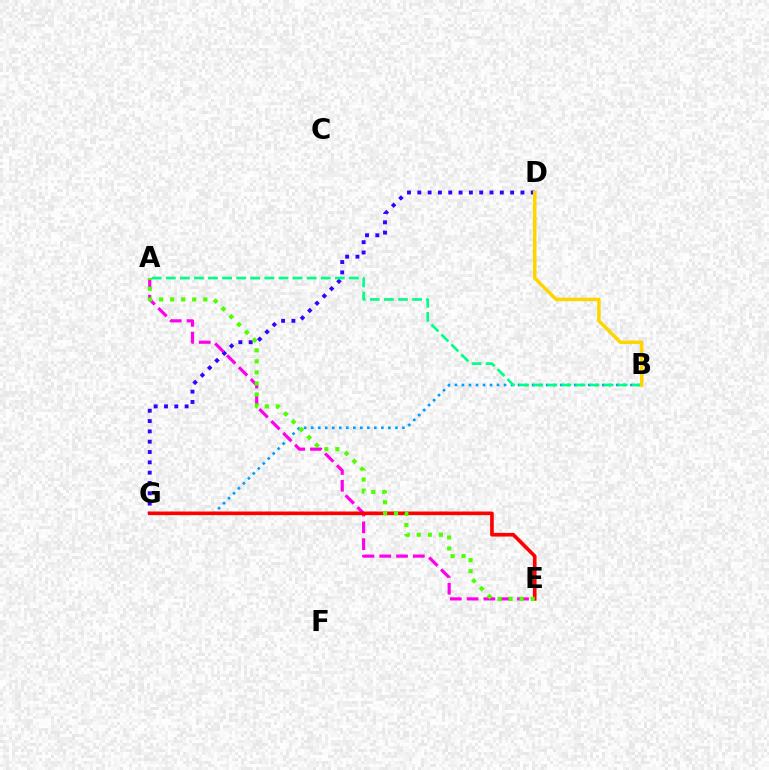{('D', 'G'): [{'color': '#3700ff', 'line_style': 'dotted', 'thickness': 2.8}], ('B', 'G'): [{'color': '#009eff', 'line_style': 'dotted', 'thickness': 1.91}], ('A', 'E'): [{'color': '#ff00ed', 'line_style': 'dashed', 'thickness': 2.28}, {'color': '#4fff00', 'line_style': 'dotted', 'thickness': 3.0}], ('A', 'B'): [{'color': '#00ff86', 'line_style': 'dashed', 'thickness': 1.91}], ('E', 'G'): [{'color': '#ff0000', 'line_style': 'solid', 'thickness': 2.63}], ('B', 'D'): [{'color': '#ffd500', 'line_style': 'solid', 'thickness': 2.52}]}